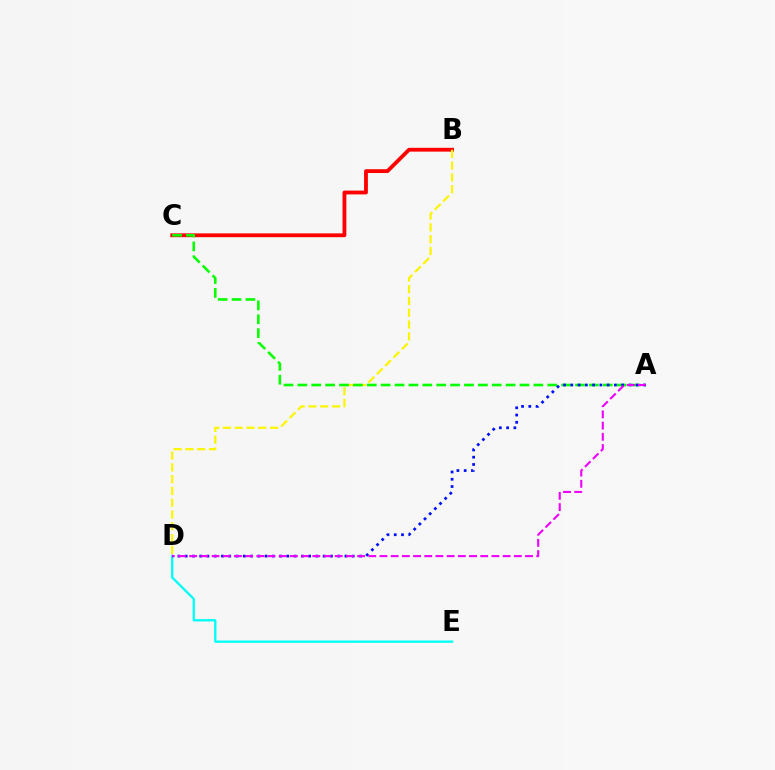{('D', 'E'): [{'color': '#00fff6', 'line_style': 'solid', 'thickness': 1.67}], ('B', 'C'): [{'color': '#ff0000', 'line_style': 'solid', 'thickness': 2.75}], ('B', 'D'): [{'color': '#fcf500', 'line_style': 'dashed', 'thickness': 1.6}], ('A', 'C'): [{'color': '#08ff00', 'line_style': 'dashed', 'thickness': 1.89}], ('A', 'D'): [{'color': '#0010ff', 'line_style': 'dotted', 'thickness': 1.97}, {'color': '#ee00ff', 'line_style': 'dashed', 'thickness': 1.52}]}